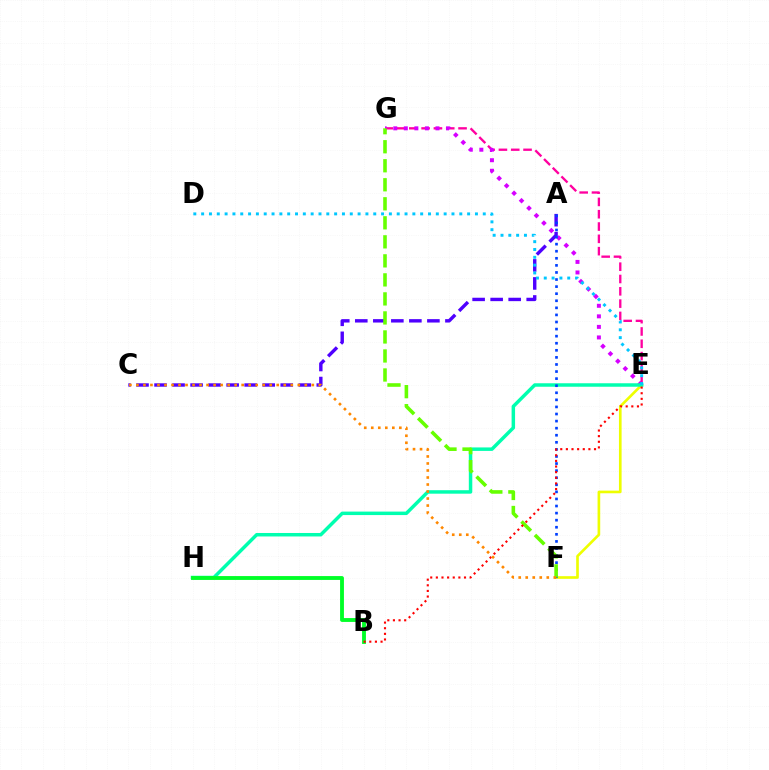{('E', 'G'): [{'color': '#ff00a0', 'line_style': 'dashed', 'thickness': 1.67}, {'color': '#d600ff', 'line_style': 'dotted', 'thickness': 2.87}], ('A', 'C'): [{'color': '#4f00ff', 'line_style': 'dashed', 'thickness': 2.45}], ('E', 'F'): [{'color': '#eeff00', 'line_style': 'solid', 'thickness': 1.91}], ('E', 'H'): [{'color': '#00ffaf', 'line_style': 'solid', 'thickness': 2.5}], ('D', 'E'): [{'color': '#00c7ff', 'line_style': 'dotted', 'thickness': 2.13}], ('B', 'H'): [{'color': '#00ff27', 'line_style': 'solid', 'thickness': 2.77}], ('A', 'F'): [{'color': '#003fff', 'line_style': 'dotted', 'thickness': 1.92}], ('F', 'G'): [{'color': '#66ff00', 'line_style': 'dashed', 'thickness': 2.58}], ('B', 'E'): [{'color': '#ff0000', 'line_style': 'dotted', 'thickness': 1.53}], ('C', 'F'): [{'color': '#ff8800', 'line_style': 'dotted', 'thickness': 1.91}]}